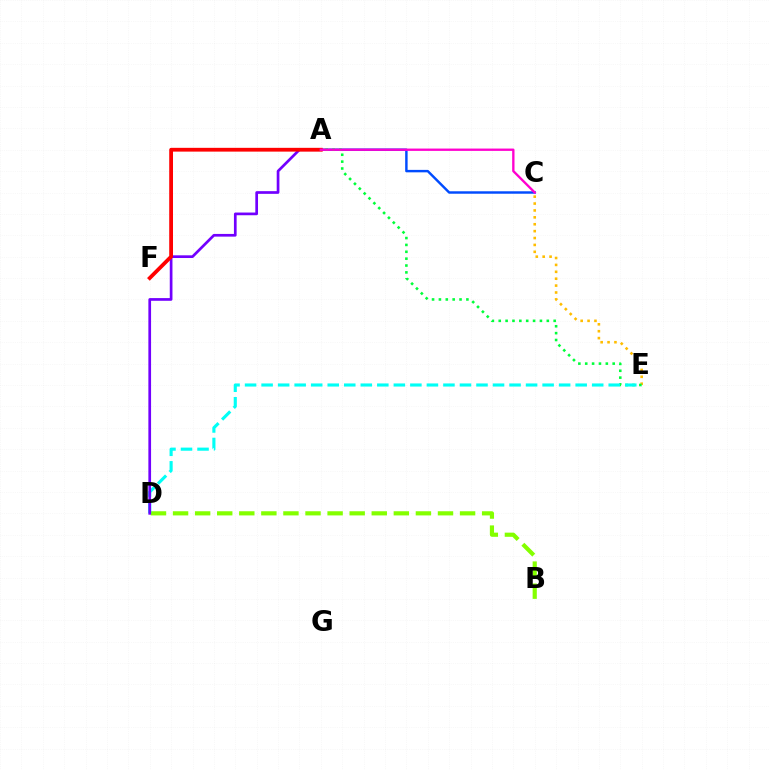{('C', 'E'): [{'color': '#ffbd00', 'line_style': 'dotted', 'thickness': 1.87}], ('B', 'D'): [{'color': '#84ff00', 'line_style': 'dashed', 'thickness': 3.0}], ('A', 'C'): [{'color': '#004bff', 'line_style': 'solid', 'thickness': 1.76}, {'color': '#ff00cf', 'line_style': 'solid', 'thickness': 1.68}], ('A', 'E'): [{'color': '#00ff39', 'line_style': 'dotted', 'thickness': 1.87}], ('D', 'E'): [{'color': '#00fff6', 'line_style': 'dashed', 'thickness': 2.25}], ('A', 'D'): [{'color': '#7200ff', 'line_style': 'solid', 'thickness': 1.94}], ('A', 'F'): [{'color': '#ff0000', 'line_style': 'solid', 'thickness': 2.72}]}